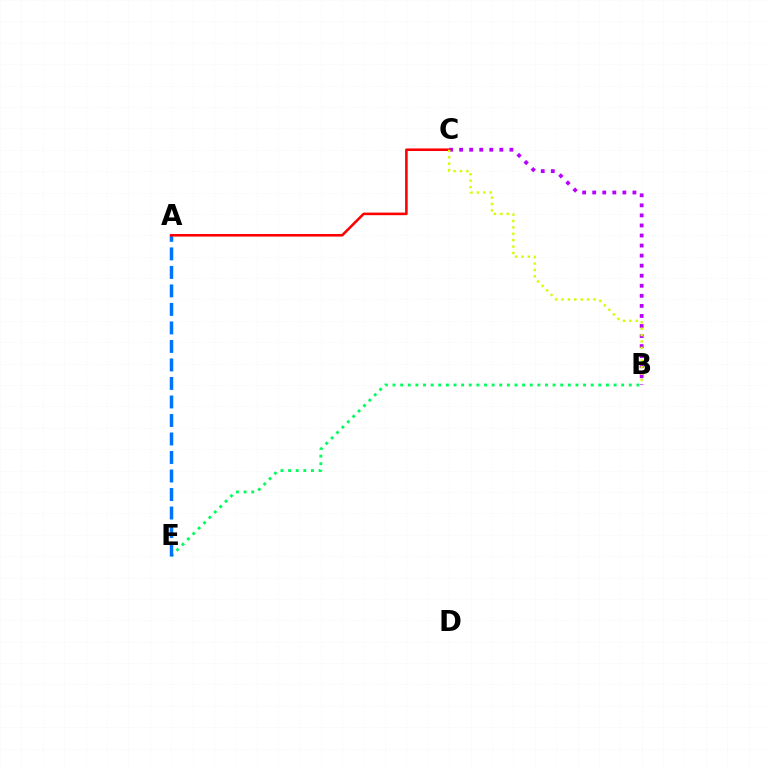{('B', 'C'): [{'color': '#b900ff', 'line_style': 'dotted', 'thickness': 2.73}, {'color': '#d1ff00', 'line_style': 'dotted', 'thickness': 1.74}], ('B', 'E'): [{'color': '#00ff5c', 'line_style': 'dotted', 'thickness': 2.07}], ('A', 'E'): [{'color': '#0074ff', 'line_style': 'dashed', 'thickness': 2.51}], ('A', 'C'): [{'color': '#ff0000', 'line_style': 'solid', 'thickness': 1.85}]}